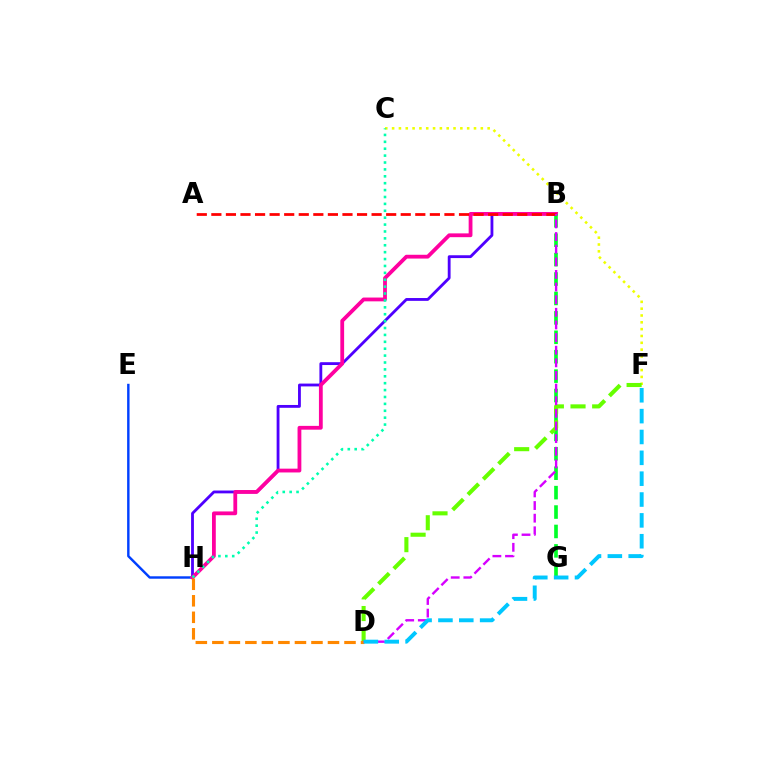{('E', 'H'): [{'color': '#003fff', 'line_style': 'solid', 'thickness': 1.75}], ('B', 'H'): [{'color': '#4f00ff', 'line_style': 'solid', 'thickness': 2.04}, {'color': '#ff00a0', 'line_style': 'solid', 'thickness': 2.73}], ('C', 'F'): [{'color': '#eeff00', 'line_style': 'dotted', 'thickness': 1.85}], ('B', 'G'): [{'color': '#00ff27', 'line_style': 'dashed', 'thickness': 2.64}], ('A', 'B'): [{'color': '#ff0000', 'line_style': 'dashed', 'thickness': 1.98}], ('C', 'H'): [{'color': '#00ffaf', 'line_style': 'dotted', 'thickness': 1.87}], ('D', 'F'): [{'color': '#66ff00', 'line_style': 'dashed', 'thickness': 2.94}, {'color': '#00c7ff', 'line_style': 'dashed', 'thickness': 2.83}], ('D', 'H'): [{'color': '#ff8800', 'line_style': 'dashed', 'thickness': 2.24}], ('B', 'D'): [{'color': '#d600ff', 'line_style': 'dashed', 'thickness': 1.72}]}